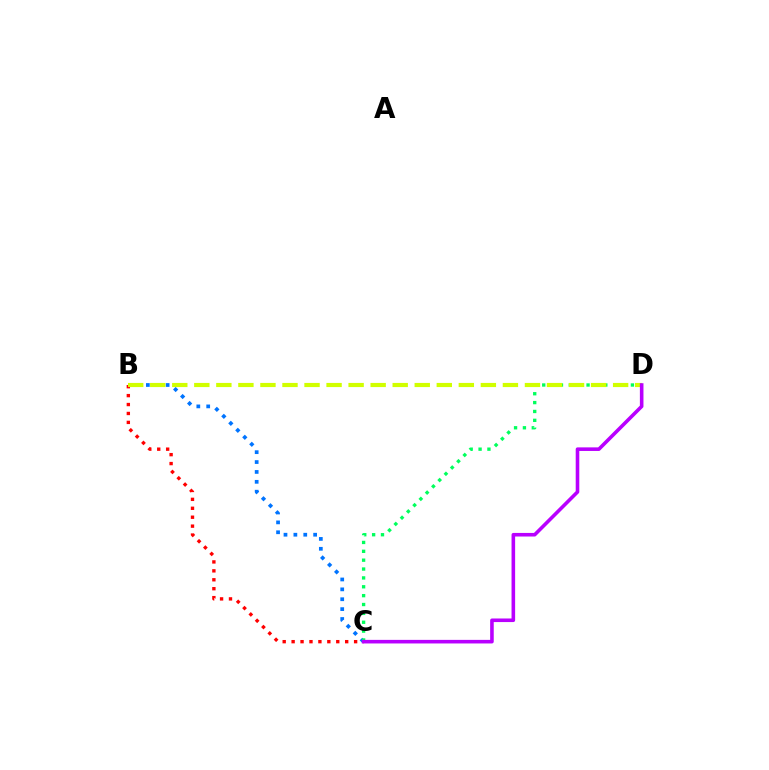{('B', 'C'): [{'color': '#0074ff', 'line_style': 'dotted', 'thickness': 2.69}, {'color': '#ff0000', 'line_style': 'dotted', 'thickness': 2.43}], ('C', 'D'): [{'color': '#00ff5c', 'line_style': 'dotted', 'thickness': 2.41}, {'color': '#b900ff', 'line_style': 'solid', 'thickness': 2.58}], ('B', 'D'): [{'color': '#d1ff00', 'line_style': 'dashed', 'thickness': 2.99}]}